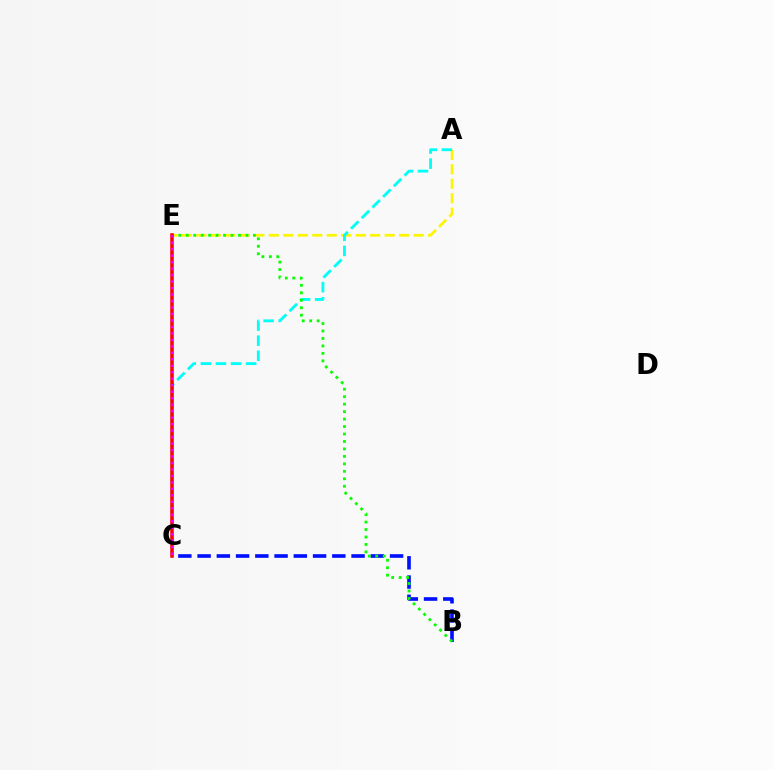{('B', 'C'): [{'color': '#0010ff', 'line_style': 'dashed', 'thickness': 2.61}], ('A', 'E'): [{'color': '#fcf500', 'line_style': 'dashed', 'thickness': 1.97}], ('A', 'C'): [{'color': '#00fff6', 'line_style': 'dashed', 'thickness': 2.05}], ('B', 'E'): [{'color': '#08ff00', 'line_style': 'dotted', 'thickness': 2.03}], ('C', 'E'): [{'color': '#ff0000', 'line_style': 'solid', 'thickness': 2.54}, {'color': '#ee00ff', 'line_style': 'dotted', 'thickness': 1.76}]}